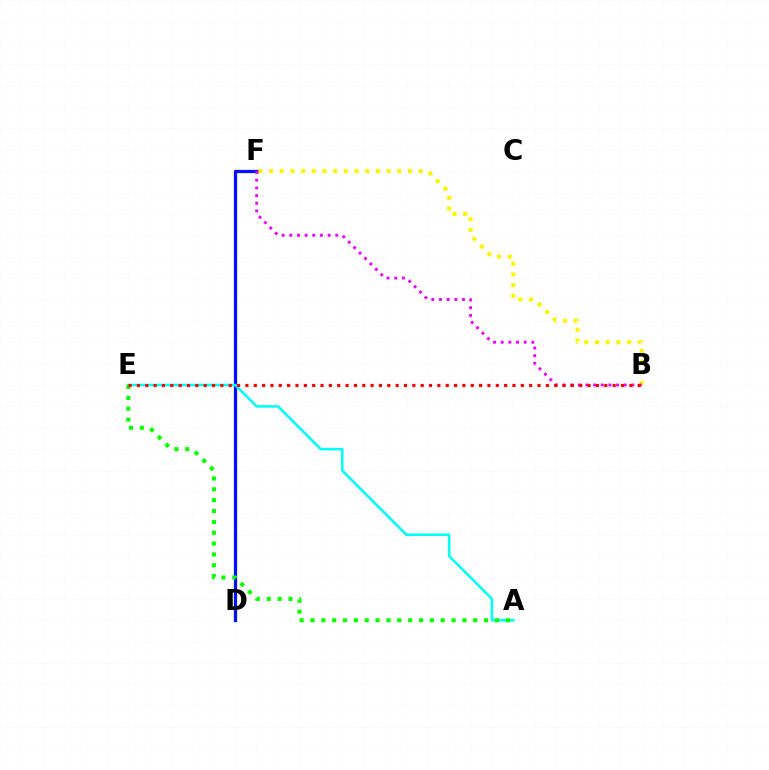{('D', 'F'): [{'color': '#0010ff', 'line_style': 'solid', 'thickness': 2.35}], ('B', 'F'): [{'color': '#fcf500', 'line_style': 'dotted', 'thickness': 2.9}, {'color': '#ee00ff', 'line_style': 'dotted', 'thickness': 2.08}], ('A', 'E'): [{'color': '#00fff6', 'line_style': 'solid', 'thickness': 1.85}, {'color': '#08ff00', 'line_style': 'dotted', 'thickness': 2.95}], ('B', 'E'): [{'color': '#ff0000', 'line_style': 'dotted', 'thickness': 2.27}]}